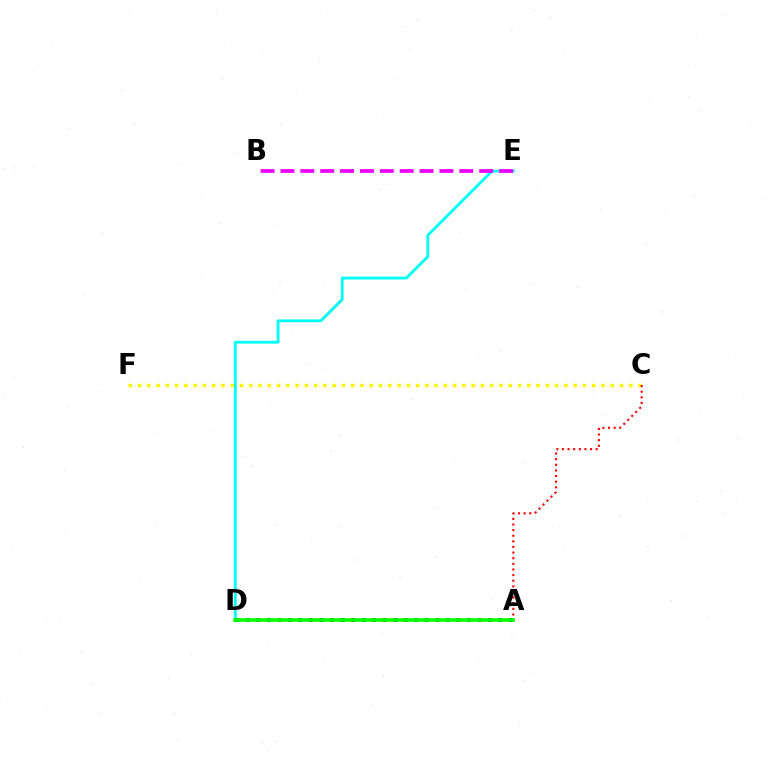{('D', 'E'): [{'color': '#00fff6', 'line_style': 'solid', 'thickness': 2.05}], ('A', 'D'): [{'color': '#0010ff', 'line_style': 'dotted', 'thickness': 2.86}, {'color': '#08ff00', 'line_style': 'solid', 'thickness': 2.62}], ('C', 'F'): [{'color': '#fcf500', 'line_style': 'dotted', 'thickness': 2.52}], ('B', 'E'): [{'color': '#ee00ff', 'line_style': 'dashed', 'thickness': 2.7}], ('A', 'C'): [{'color': '#ff0000', 'line_style': 'dotted', 'thickness': 1.53}]}